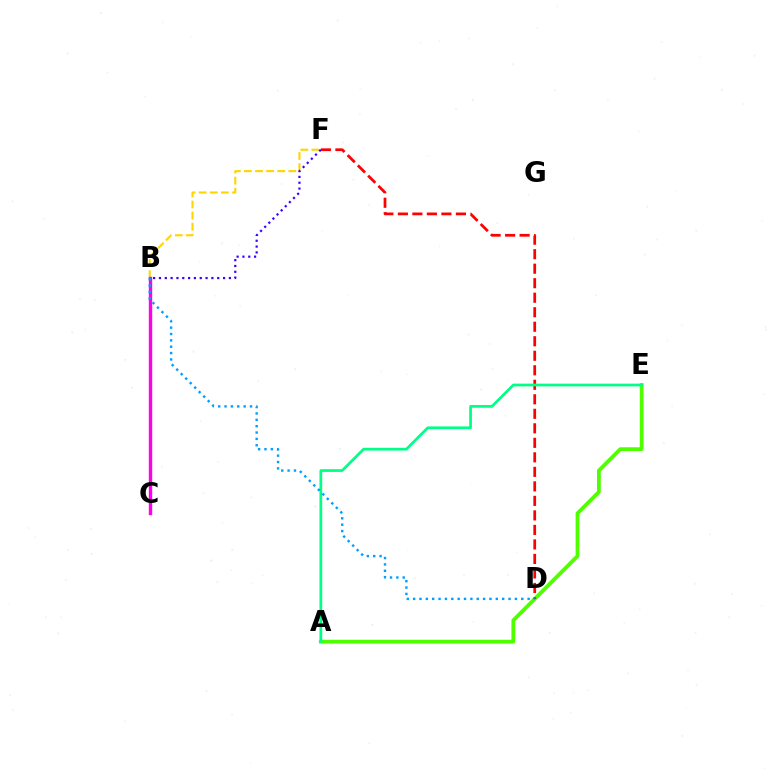{('B', 'F'): [{'color': '#ffd500', 'line_style': 'dashed', 'thickness': 1.51}, {'color': '#3700ff', 'line_style': 'dotted', 'thickness': 1.58}], ('A', 'E'): [{'color': '#4fff00', 'line_style': 'solid', 'thickness': 2.72}, {'color': '#00ff86', 'line_style': 'solid', 'thickness': 1.97}], ('B', 'C'): [{'color': '#ff00ed', 'line_style': 'solid', 'thickness': 2.43}], ('D', 'F'): [{'color': '#ff0000', 'line_style': 'dashed', 'thickness': 1.97}], ('B', 'D'): [{'color': '#009eff', 'line_style': 'dotted', 'thickness': 1.73}]}